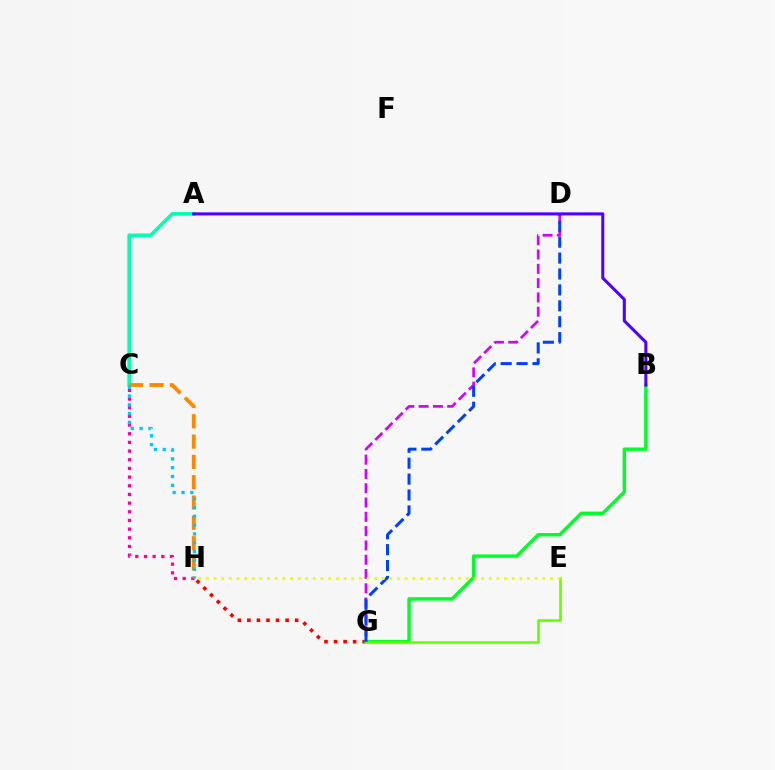{('G', 'H'): [{'color': '#ff0000', 'line_style': 'dotted', 'thickness': 2.59}], ('A', 'C'): [{'color': '#00ffaf', 'line_style': 'solid', 'thickness': 2.6}], ('B', 'G'): [{'color': '#00ff27', 'line_style': 'solid', 'thickness': 2.46}], ('C', 'H'): [{'color': '#ff00a0', 'line_style': 'dotted', 'thickness': 2.36}, {'color': '#ff8800', 'line_style': 'dashed', 'thickness': 2.76}, {'color': '#00c7ff', 'line_style': 'dotted', 'thickness': 2.4}], ('E', 'G'): [{'color': '#66ff00', 'line_style': 'solid', 'thickness': 1.89}], ('D', 'G'): [{'color': '#d600ff', 'line_style': 'dashed', 'thickness': 1.94}, {'color': '#003fff', 'line_style': 'dashed', 'thickness': 2.16}], ('E', 'H'): [{'color': '#eeff00', 'line_style': 'dotted', 'thickness': 2.08}], ('A', 'B'): [{'color': '#4f00ff', 'line_style': 'solid', 'thickness': 2.19}]}